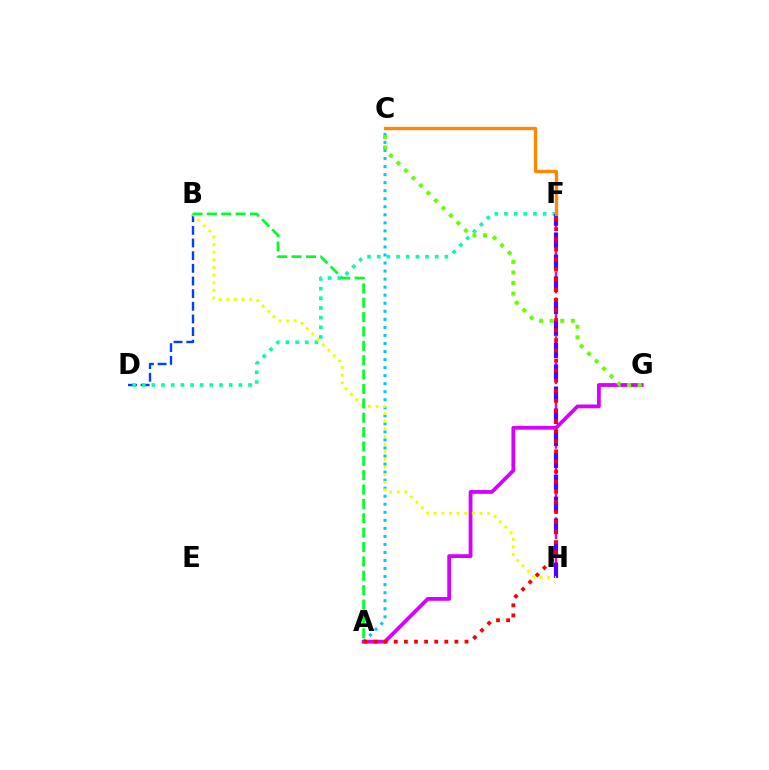{('A', 'C'): [{'color': '#00c7ff', 'line_style': 'dotted', 'thickness': 2.18}], ('B', 'D'): [{'color': '#003fff', 'line_style': 'dashed', 'thickness': 1.72}], ('A', 'G'): [{'color': '#d600ff', 'line_style': 'solid', 'thickness': 2.73}], ('C', 'G'): [{'color': '#66ff00', 'line_style': 'dotted', 'thickness': 2.88}], ('D', 'F'): [{'color': '#00ffaf', 'line_style': 'dotted', 'thickness': 2.63}], ('F', 'H'): [{'color': '#ff00a0', 'line_style': 'dashed', 'thickness': 1.76}, {'color': '#4f00ff', 'line_style': 'dashed', 'thickness': 2.99}], ('B', 'H'): [{'color': '#eeff00', 'line_style': 'dotted', 'thickness': 2.07}], ('A', 'B'): [{'color': '#00ff27', 'line_style': 'dashed', 'thickness': 1.95}], ('A', 'F'): [{'color': '#ff0000', 'line_style': 'dotted', 'thickness': 2.74}], ('C', 'F'): [{'color': '#ff8800', 'line_style': 'solid', 'thickness': 2.4}]}